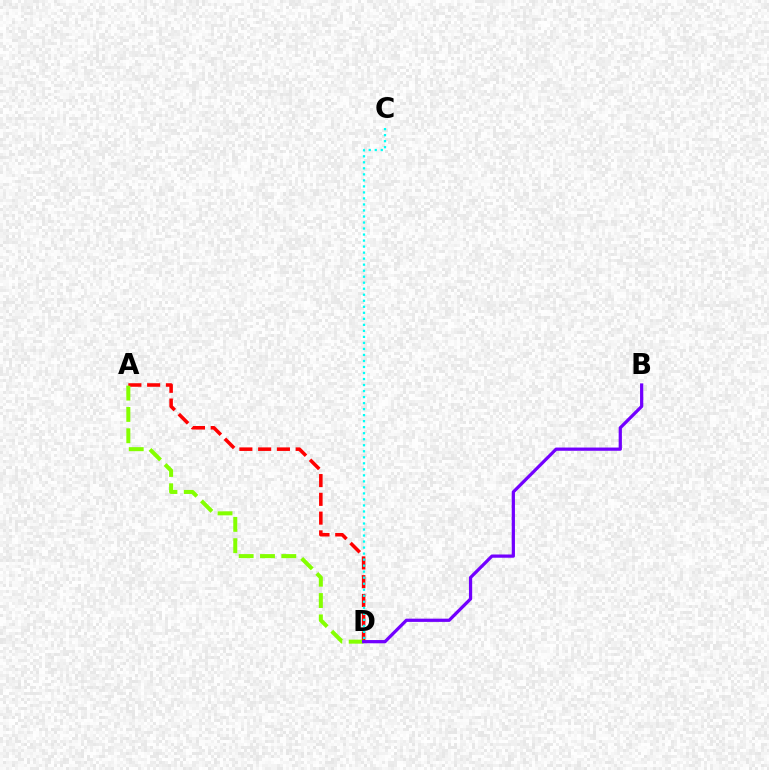{('A', 'D'): [{'color': '#ff0000', 'line_style': 'dashed', 'thickness': 2.55}, {'color': '#84ff00', 'line_style': 'dashed', 'thickness': 2.9}], ('C', 'D'): [{'color': '#00fff6', 'line_style': 'dotted', 'thickness': 1.64}], ('B', 'D'): [{'color': '#7200ff', 'line_style': 'solid', 'thickness': 2.33}]}